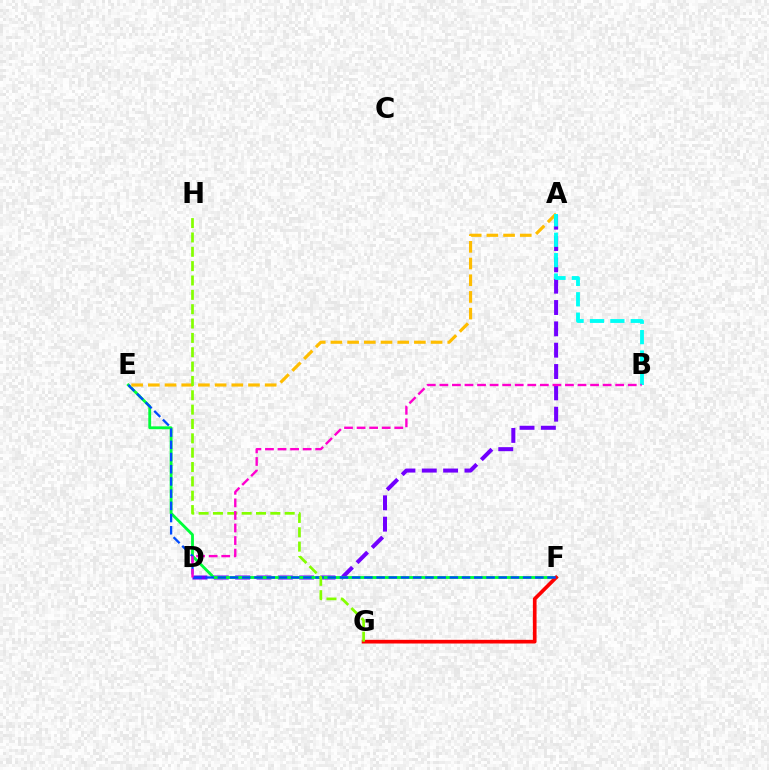{('A', 'D'): [{'color': '#7200ff', 'line_style': 'dashed', 'thickness': 2.9}], ('E', 'F'): [{'color': '#00ff39', 'line_style': 'solid', 'thickness': 2.04}, {'color': '#004bff', 'line_style': 'dashed', 'thickness': 1.66}], ('F', 'G'): [{'color': '#ff0000', 'line_style': 'solid', 'thickness': 2.65}], ('A', 'E'): [{'color': '#ffbd00', 'line_style': 'dashed', 'thickness': 2.27}], ('G', 'H'): [{'color': '#84ff00', 'line_style': 'dashed', 'thickness': 1.95}], ('A', 'B'): [{'color': '#00fff6', 'line_style': 'dashed', 'thickness': 2.77}], ('B', 'D'): [{'color': '#ff00cf', 'line_style': 'dashed', 'thickness': 1.71}]}